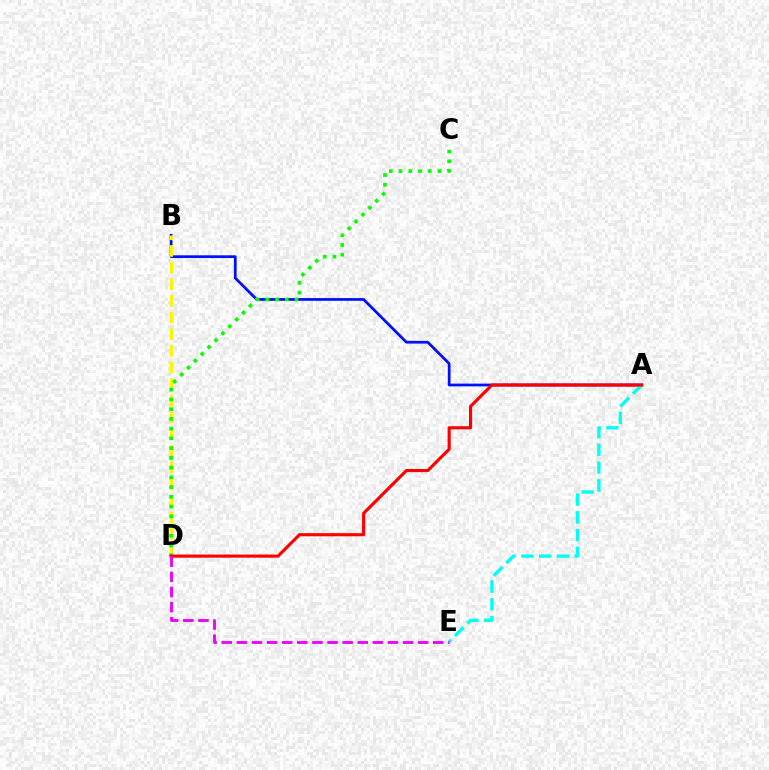{('A', 'B'): [{'color': '#0010ff', 'line_style': 'solid', 'thickness': 1.97}], ('B', 'D'): [{'color': '#fcf500', 'line_style': 'dashed', 'thickness': 2.26}], ('A', 'E'): [{'color': '#00fff6', 'line_style': 'dashed', 'thickness': 2.42}], ('C', 'D'): [{'color': '#08ff00', 'line_style': 'dotted', 'thickness': 2.65}], ('A', 'D'): [{'color': '#ff0000', 'line_style': 'solid', 'thickness': 2.25}], ('D', 'E'): [{'color': '#ee00ff', 'line_style': 'dashed', 'thickness': 2.05}]}